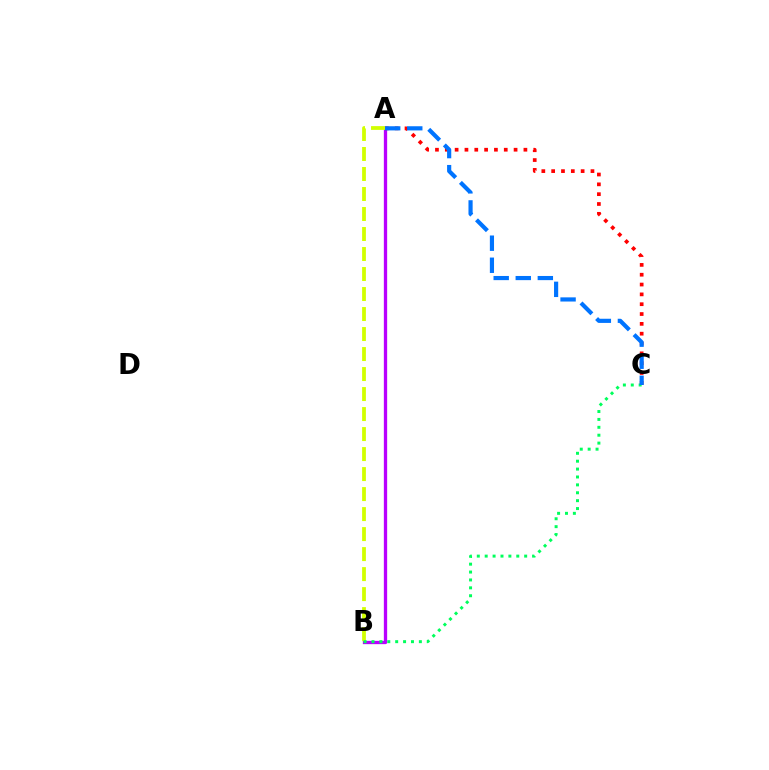{('A', 'B'): [{'color': '#b900ff', 'line_style': 'solid', 'thickness': 2.38}, {'color': '#d1ff00', 'line_style': 'dashed', 'thickness': 2.72}], ('A', 'C'): [{'color': '#ff0000', 'line_style': 'dotted', 'thickness': 2.67}, {'color': '#0074ff', 'line_style': 'dashed', 'thickness': 3.0}], ('B', 'C'): [{'color': '#00ff5c', 'line_style': 'dotted', 'thickness': 2.15}]}